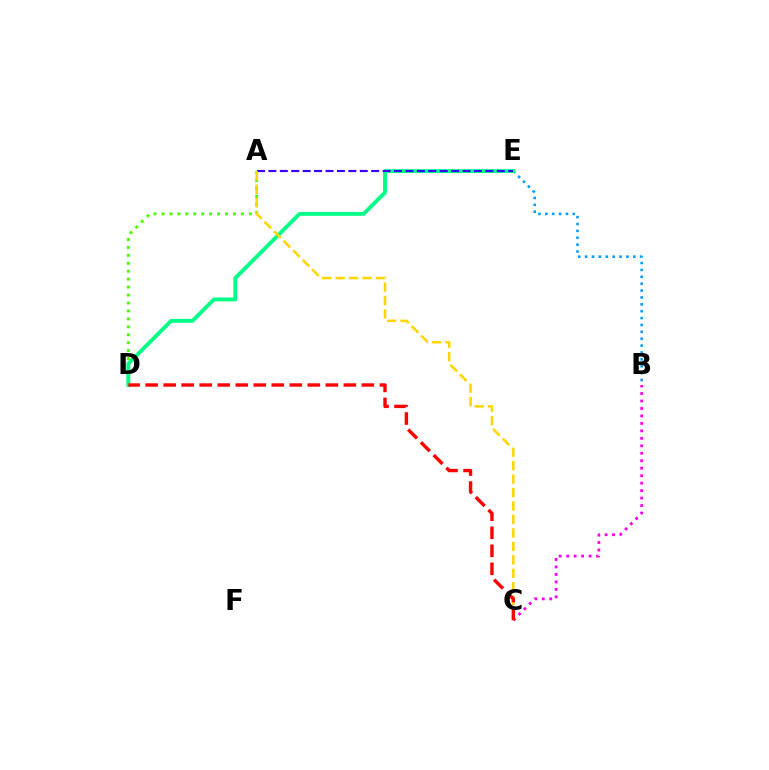{('A', 'D'): [{'color': '#4fff00', 'line_style': 'dotted', 'thickness': 2.16}], ('B', 'C'): [{'color': '#ff00ed', 'line_style': 'dotted', 'thickness': 2.03}], ('B', 'E'): [{'color': '#009eff', 'line_style': 'dotted', 'thickness': 1.87}], ('D', 'E'): [{'color': '#00ff86', 'line_style': 'solid', 'thickness': 2.79}], ('A', 'E'): [{'color': '#3700ff', 'line_style': 'dashed', 'thickness': 1.55}], ('A', 'C'): [{'color': '#ffd500', 'line_style': 'dashed', 'thickness': 1.83}], ('C', 'D'): [{'color': '#ff0000', 'line_style': 'dashed', 'thickness': 2.45}]}